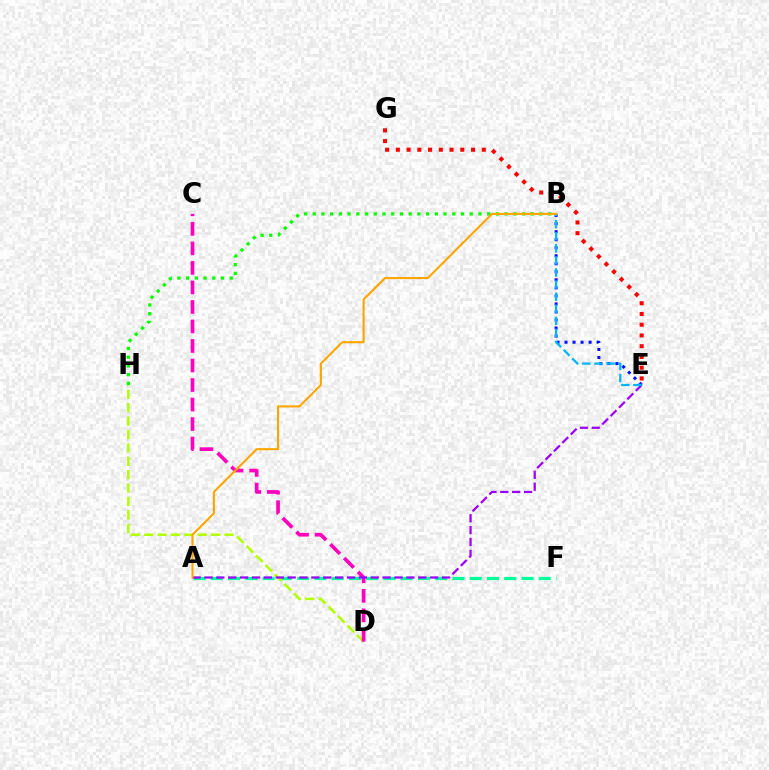{('A', 'F'): [{'color': '#00ff9d', 'line_style': 'dashed', 'thickness': 2.35}], ('E', 'G'): [{'color': '#ff0000', 'line_style': 'dotted', 'thickness': 2.92}], ('D', 'H'): [{'color': '#b3ff00', 'line_style': 'dashed', 'thickness': 1.82}], ('C', 'D'): [{'color': '#ff00bd', 'line_style': 'dashed', 'thickness': 2.65}], ('B', 'H'): [{'color': '#08ff00', 'line_style': 'dotted', 'thickness': 2.37}], ('A', 'E'): [{'color': '#9b00ff', 'line_style': 'dashed', 'thickness': 1.61}], ('B', 'E'): [{'color': '#0010ff', 'line_style': 'dotted', 'thickness': 2.18}, {'color': '#00b5ff', 'line_style': 'dashed', 'thickness': 1.64}], ('A', 'B'): [{'color': '#ffa500', 'line_style': 'solid', 'thickness': 1.53}]}